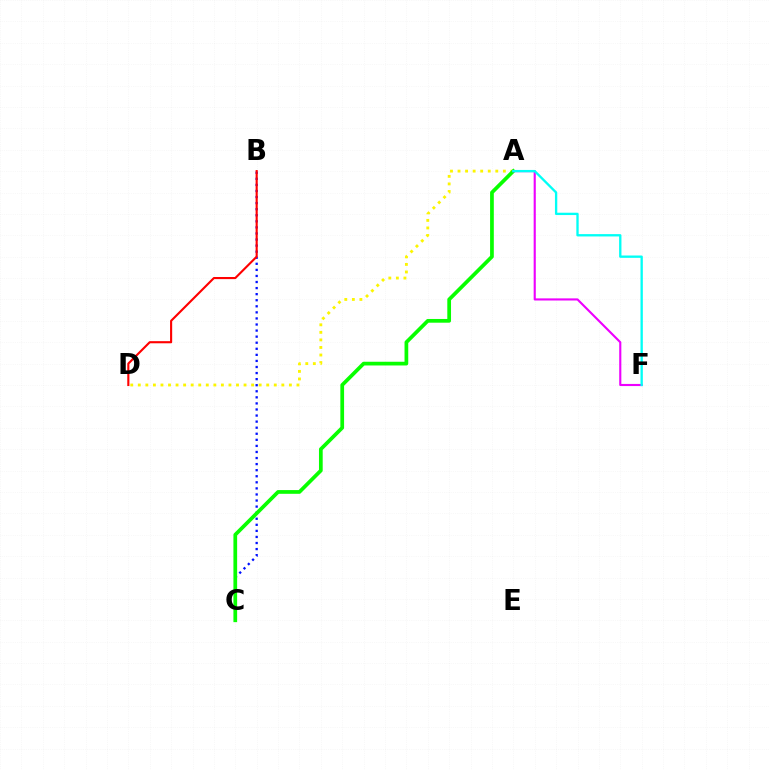{('B', 'C'): [{'color': '#0010ff', 'line_style': 'dotted', 'thickness': 1.65}], ('A', 'D'): [{'color': '#fcf500', 'line_style': 'dotted', 'thickness': 2.05}], ('A', 'C'): [{'color': '#08ff00', 'line_style': 'solid', 'thickness': 2.68}], ('B', 'D'): [{'color': '#ff0000', 'line_style': 'solid', 'thickness': 1.53}], ('A', 'F'): [{'color': '#ee00ff', 'line_style': 'solid', 'thickness': 1.53}, {'color': '#00fff6', 'line_style': 'solid', 'thickness': 1.68}]}